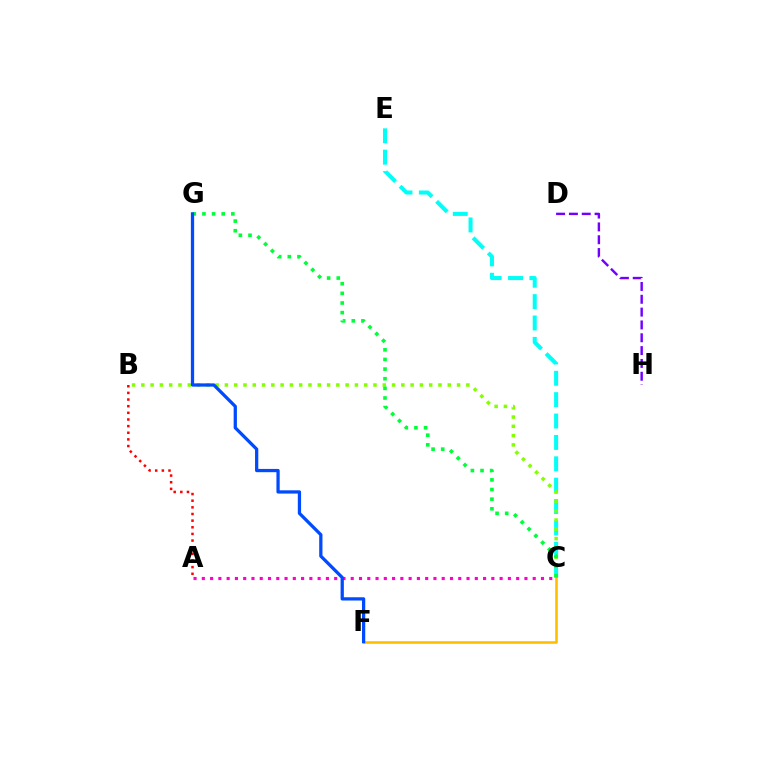{('C', 'E'): [{'color': '#00fff6', 'line_style': 'dashed', 'thickness': 2.9}], ('A', 'C'): [{'color': '#ff00cf', 'line_style': 'dotted', 'thickness': 2.25}], ('D', 'H'): [{'color': '#7200ff', 'line_style': 'dashed', 'thickness': 1.74}], ('B', 'C'): [{'color': '#84ff00', 'line_style': 'dotted', 'thickness': 2.52}], ('C', 'F'): [{'color': '#ffbd00', 'line_style': 'solid', 'thickness': 1.85}], ('A', 'B'): [{'color': '#ff0000', 'line_style': 'dotted', 'thickness': 1.8}], ('C', 'G'): [{'color': '#00ff39', 'line_style': 'dotted', 'thickness': 2.62}], ('F', 'G'): [{'color': '#004bff', 'line_style': 'solid', 'thickness': 2.35}]}